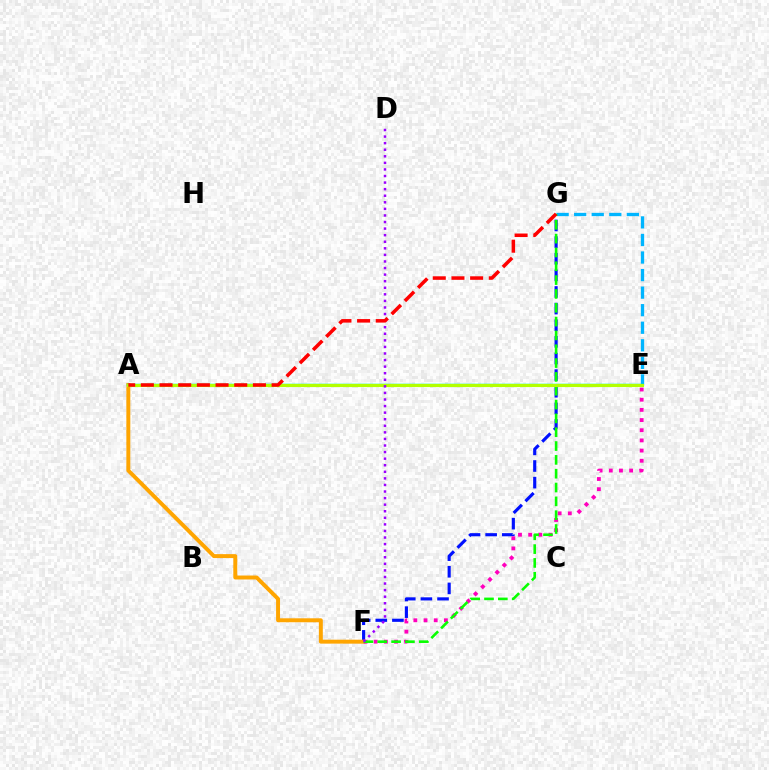{('F', 'G'): [{'color': '#0010ff', 'line_style': 'dashed', 'thickness': 2.26}, {'color': '#08ff00', 'line_style': 'dashed', 'thickness': 1.88}], ('A', 'F'): [{'color': '#ffa500', 'line_style': 'solid', 'thickness': 2.84}], ('E', 'F'): [{'color': '#ff00bd', 'line_style': 'dotted', 'thickness': 2.76}], ('E', 'G'): [{'color': '#00b5ff', 'line_style': 'dashed', 'thickness': 2.38}], ('A', 'E'): [{'color': '#00ff9d', 'line_style': 'solid', 'thickness': 1.8}, {'color': '#b3ff00', 'line_style': 'solid', 'thickness': 2.24}], ('D', 'F'): [{'color': '#9b00ff', 'line_style': 'dotted', 'thickness': 1.79}], ('A', 'G'): [{'color': '#ff0000', 'line_style': 'dashed', 'thickness': 2.54}]}